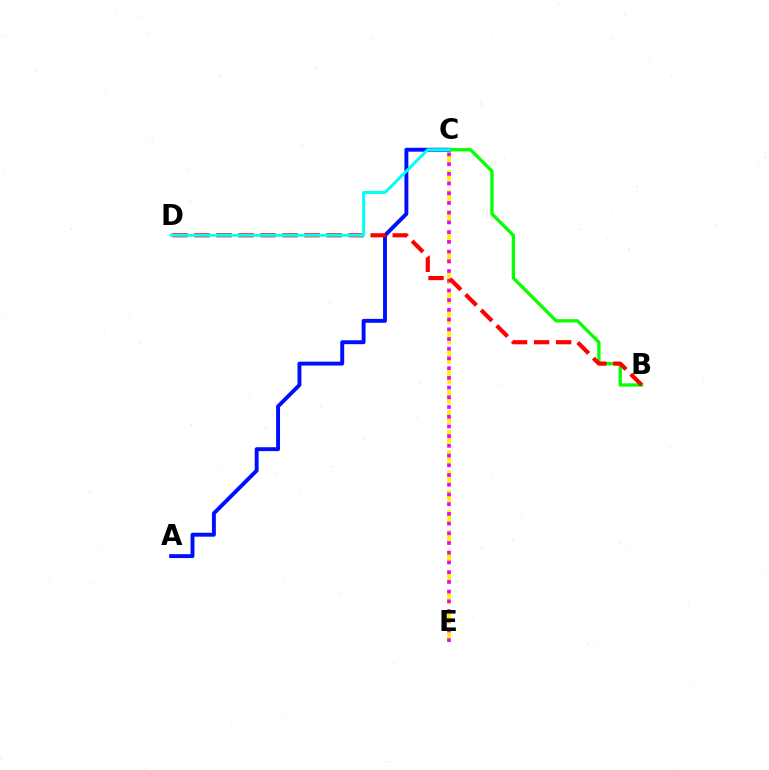{('C', 'E'): [{'color': '#fcf500', 'line_style': 'dashed', 'thickness': 2.72}, {'color': '#ee00ff', 'line_style': 'dotted', 'thickness': 2.64}], ('A', 'C'): [{'color': '#0010ff', 'line_style': 'solid', 'thickness': 2.82}], ('B', 'C'): [{'color': '#08ff00', 'line_style': 'solid', 'thickness': 2.38}], ('B', 'D'): [{'color': '#ff0000', 'line_style': 'dashed', 'thickness': 2.99}], ('C', 'D'): [{'color': '#00fff6', 'line_style': 'solid', 'thickness': 2.16}]}